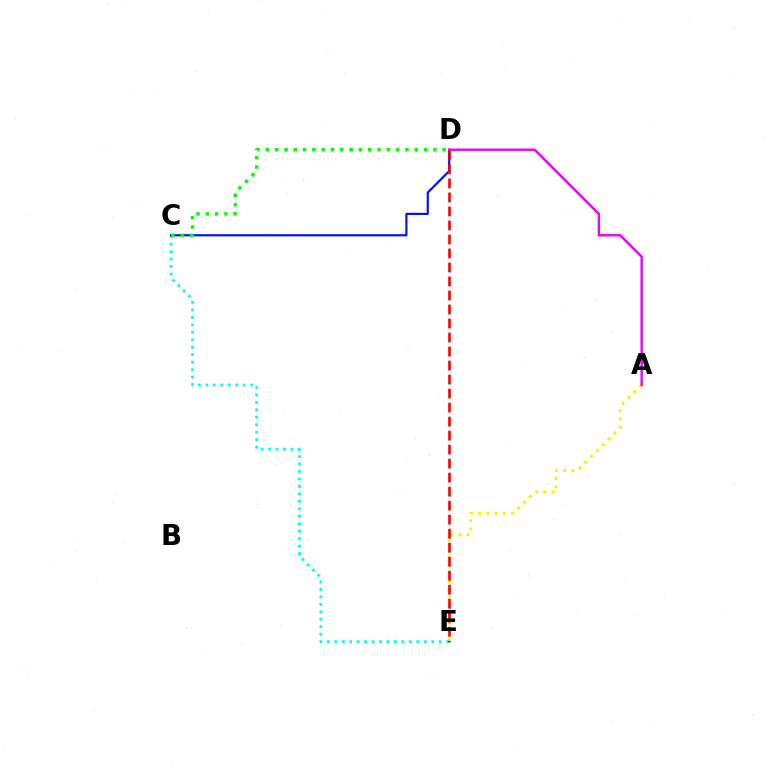{('A', 'E'): [{'color': '#fcf500', 'line_style': 'dotted', 'thickness': 2.24}], ('C', 'E'): [{'color': '#00fff6', 'line_style': 'dotted', 'thickness': 2.03}], ('C', 'D'): [{'color': '#0010ff', 'line_style': 'solid', 'thickness': 1.56}, {'color': '#08ff00', 'line_style': 'dotted', 'thickness': 2.53}], ('A', 'D'): [{'color': '#ee00ff', 'line_style': 'solid', 'thickness': 1.74}], ('D', 'E'): [{'color': '#ff0000', 'line_style': 'dashed', 'thickness': 1.9}]}